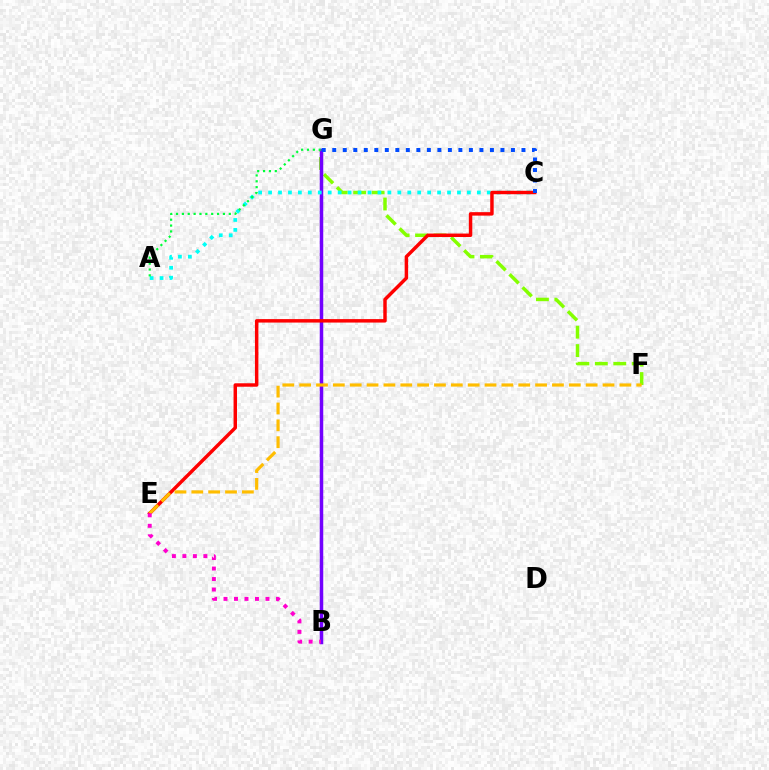{('F', 'G'): [{'color': '#84ff00', 'line_style': 'dashed', 'thickness': 2.5}], ('B', 'G'): [{'color': '#7200ff', 'line_style': 'solid', 'thickness': 2.51}], ('A', 'C'): [{'color': '#00fff6', 'line_style': 'dotted', 'thickness': 2.7}], ('C', 'E'): [{'color': '#ff0000', 'line_style': 'solid', 'thickness': 2.49}], ('E', 'F'): [{'color': '#ffbd00', 'line_style': 'dashed', 'thickness': 2.29}], ('A', 'G'): [{'color': '#00ff39', 'line_style': 'dotted', 'thickness': 1.59}], ('B', 'E'): [{'color': '#ff00cf', 'line_style': 'dotted', 'thickness': 2.85}], ('C', 'G'): [{'color': '#004bff', 'line_style': 'dotted', 'thickness': 2.86}]}